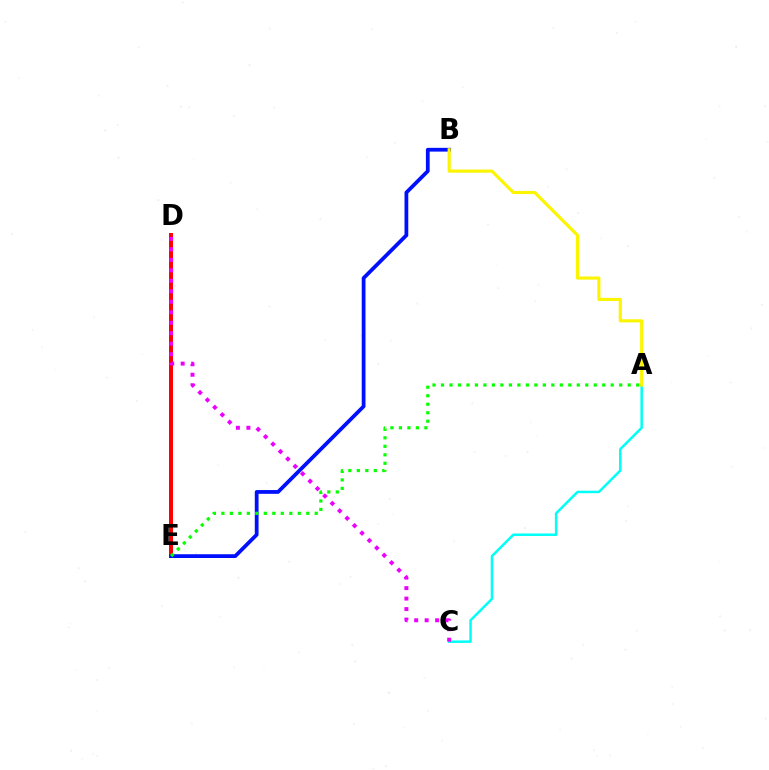{('D', 'E'): [{'color': '#ff0000', 'line_style': 'solid', 'thickness': 2.87}], ('A', 'C'): [{'color': '#00fff6', 'line_style': 'solid', 'thickness': 1.8}], ('B', 'E'): [{'color': '#0010ff', 'line_style': 'solid', 'thickness': 2.71}], ('A', 'E'): [{'color': '#08ff00', 'line_style': 'dotted', 'thickness': 2.31}], ('C', 'D'): [{'color': '#ee00ff', 'line_style': 'dotted', 'thickness': 2.85}], ('A', 'B'): [{'color': '#fcf500', 'line_style': 'solid', 'thickness': 2.25}]}